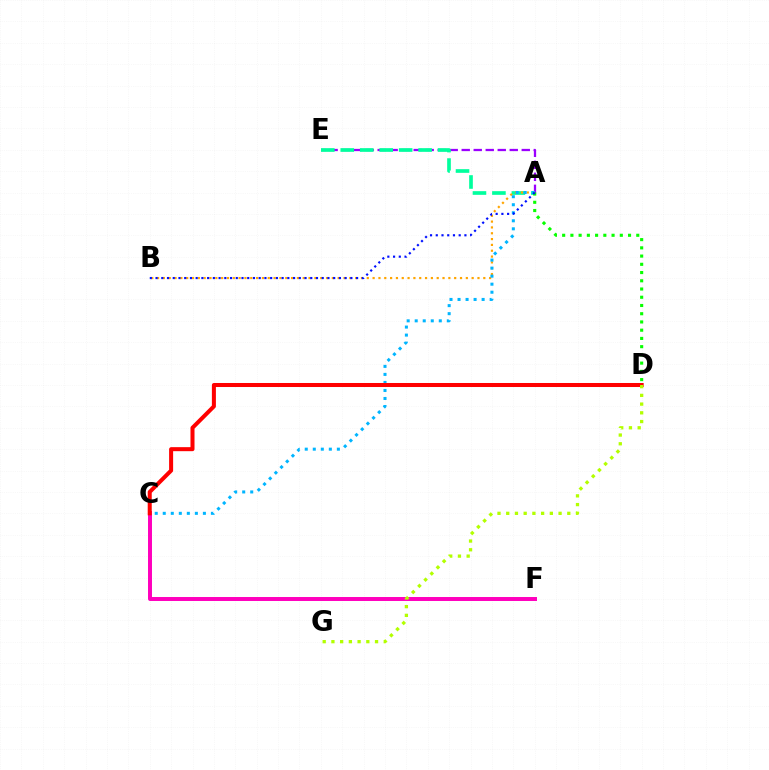{('A', 'E'): [{'color': '#9b00ff', 'line_style': 'dashed', 'thickness': 1.63}, {'color': '#00ff9d', 'line_style': 'dashed', 'thickness': 2.64}], ('A', 'B'): [{'color': '#ffa500', 'line_style': 'dotted', 'thickness': 1.58}, {'color': '#0010ff', 'line_style': 'dotted', 'thickness': 1.56}], ('C', 'F'): [{'color': '#ff00bd', 'line_style': 'solid', 'thickness': 2.86}], ('A', 'C'): [{'color': '#00b5ff', 'line_style': 'dotted', 'thickness': 2.18}], ('A', 'D'): [{'color': '#08ff00', 'line_style': 'dotted', 'thickness': 2.24}], ('C', 'D'): [{'color': '#ff0000', 'line_style': 'solid', 'thickness': 2.9}], ('D', 'G'): [{'color': '#b3ff00', 'line_style': 'dotted', 'thickness': 2.37}]}